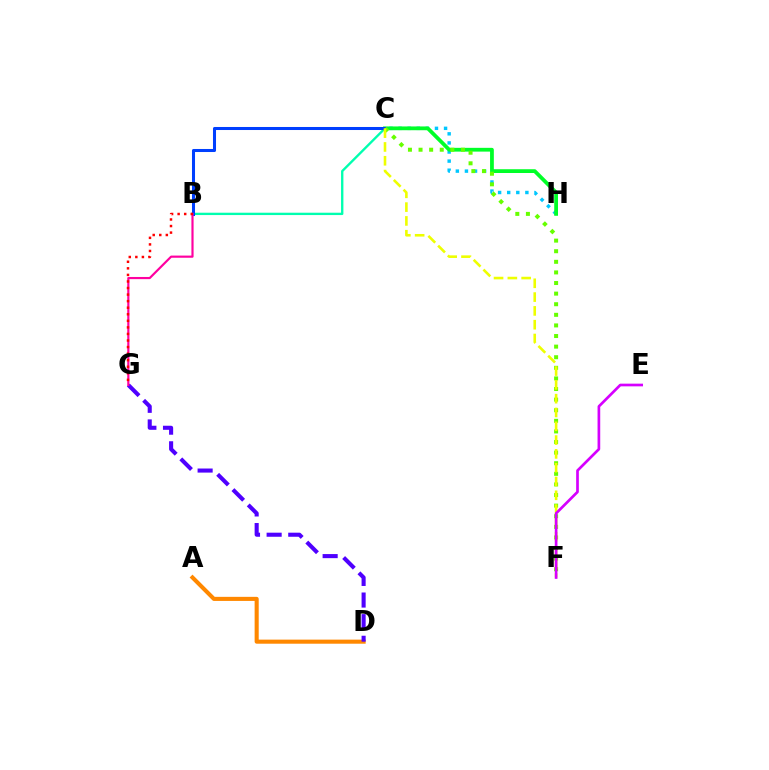{('B', 'C'): [{'color': '#00ffaf', 'line_style': 'solid', 'thickness': 1.69}, {'color': '#003fff', 'line_style': 'solid', 'thickness': 2.19}], ('A', 'D'): [{'color': '#ff8800', 'line_style': 'solid', 'thickness': 2.94}], ('C', 'H'): [{'color': '#00c7ff', 'line_style': 'dotted', 'thickness': 2.47}, {'color': '#00ff27', 'line_style': 'solid', 'thickness': 2.72}], ('C', 'F'): [{'color': '#66ff00', 'line_style': 'dotted', 'thickness': 2.88}, {'color': '#eeff00', 'line_style': 'dashed', 'thickness': 1.88}], ('D', 'G'): [{'color': '#4f00ff', 'line_style': 'dashed', 'thickness': 2.94}], ('B', 'G'): [{'color': '#ff00a0', 'line_style': 'solid', 'thickness': 1.56}, {'color': '#ff0000', 'line_style': 'dotted', 'thickness': 1.78}], ('E', 'F'): [{'color': '#d600ff', 'line_style': 'solid', 'thickness': 1.93}]}